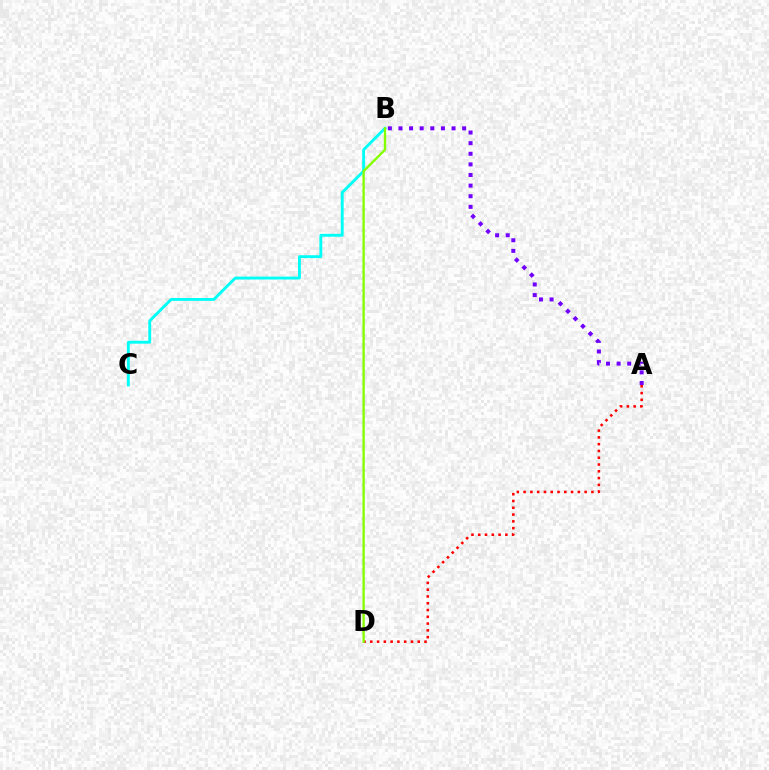{('A', 'D'): [{'color': '#ff0000', 'line_style': 'dotted', 'thickness': 1.84}], ('B', 'C'): [{'color': '#00fff6', 'line_style': 'solid', 'thickness': 2.07}], ('B', 'D'): [{'color': '#84ff00', 'line_style': 'solid', 'thickness': 1.69}], ('A', 'B'): [{'color': '#7200ff', 'line_style': 'dotted', 'thickness': 2.88}]}